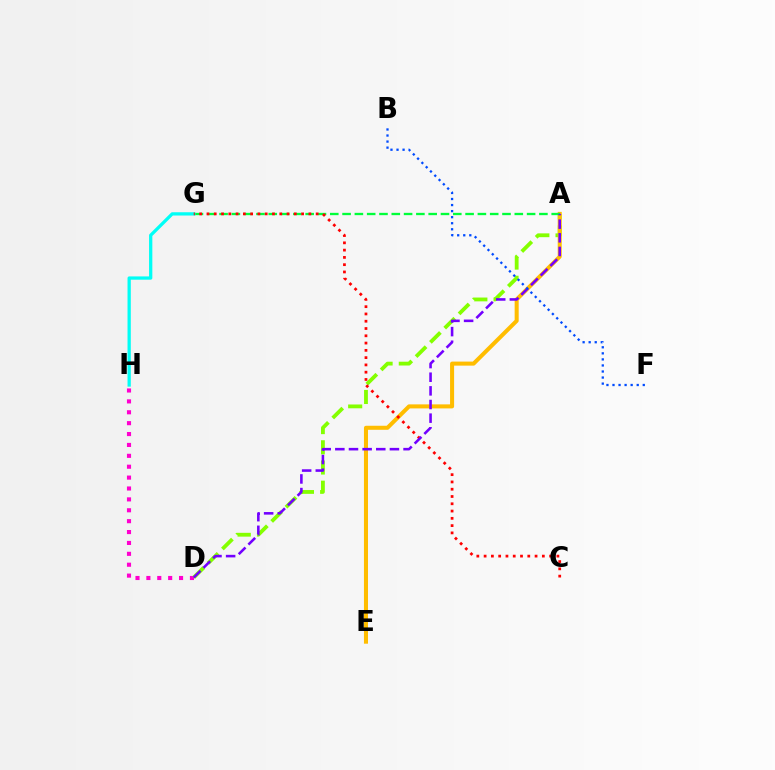{('D', 'H'): [{'color': '#ff00cf', 'line_style': 'dotted', 'thickness': 2.96}], ('A', 'D'): [{'color': '#84ff00', 'line_style': 'dashed', 'thickness': 2.74}, {'color': '#7200ff', 'line_style': 'dashed', 'thickness': 1.85}], ('A', 'E'): [{'color': '#ffbd00', 'line_style': 'solid', 'thickness': 2.91}], ('A', 'G'): [{'color': '#00ff39', 'line_style': 'dashed', 'thickness': 1.67}], ('G', 'H'): [{'color': '#00fff6', 'line_style': 'solid', 'thickness': 2.36}], ('C', 'G'): [{'color': '#ff0000', 'line_style': 'dotted', 'thickness': 1.98}], ('B', 'F'): [{'color': '#004bff', 'line_style': 'dotted', 'thickness': 1.64}]}